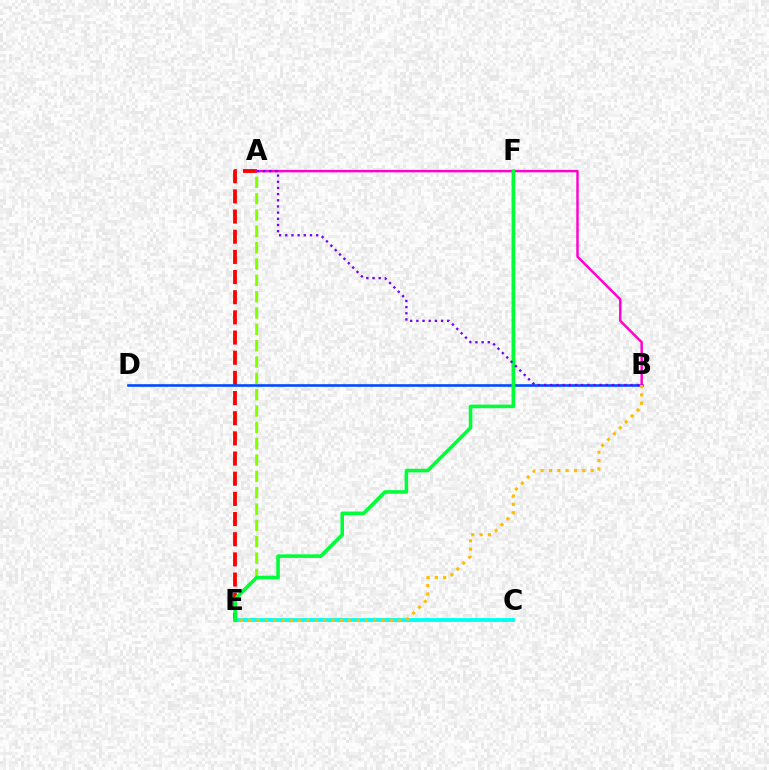{('A', 'E'): [{'color': '#84ff00', 'line_style': 'dashed', 'thickness': 2.22}, {'color': '#ff0000', 'line_style': 'dashed', 'thickness': 2.74}], ('B', 'D'): [{'color': '#004bff', 'line_style': 'solid', 'thickness': 1.88}], ('C', 'E'): [{'color': '#00fff6', 'line_style': 'solid', 'thickness': 2.76}], ('A', 'B'): [{'color': '#ff00cf', 'line_style': 'solid', 'thickness': 1.77}, {'color': '#7200ff', 'line_style': 'dotted', 'thickness': 1.68}], ('E', 'F'): [{'color': '#00ff39', 'line_style': 'solid', 'thickness': 2.59}], ('B', 'E'): [{'color': '#ffbd00', 'line_style': 'dotted', 'thickness': 2.27}]}